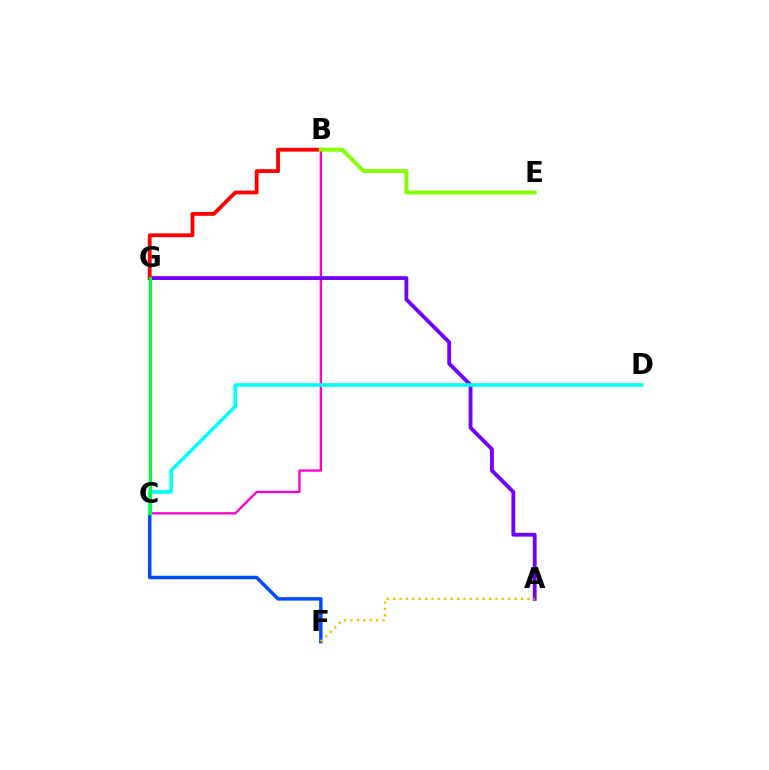{('B', 'C'): [{'color': '#ff00cf', 'line_style': 'solid', 'thickness': 1.66}], ('C', 'F'): [{'color': '#004bff', 'line_style': 'solid', 'thickness': 2.5}], ('A', 'G'): [{'color': '#7200ff', 'line_style': 'solid', 'thickness': 2.75}], ('B', 'G'): [{'color': '#ff0000', 'line_style': 'solid', 'thickness': 2.75}], ('A', 'F'): [{'color': '#ffbd00', 'line_style': 'dotted', 'thickness': 1.74}], ('C', 'D'): [{'color': '#00fff6', 'line_style': 'solid', 'thickness': 2.6}], ('B', 'E'): [{'color': '#84ff00', 'line_style': 'solid', 'thickness': 2.82}], ('C', 'G'): [{'color': '#00ff39', 'line_style': 'solid', 'thickness': 2.31}]}